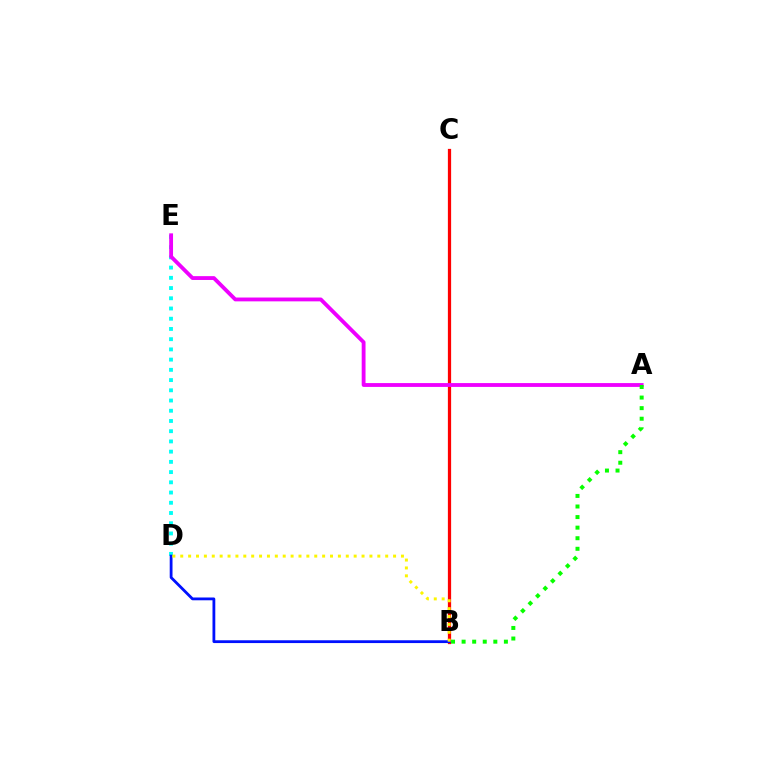{('B', 'C'): [{'color': '#ff0000', 'line_style': 'solid', 'thickness': 2.33}], ('D', 'E'): [{'color': '#00fff6', 'line_style': 'dotted', 'thickness': 2.78}], ('A', 'E'): [{'color': '#ee00ff', 'line_style': 'solid', 'thickness': 2.76}], ('B', 'D'): [{'color': '#0010ff', 'line_style': 'solid', 'thickness': 2.01}, {'color': '#fcf500', 'line_style': 'dotted', 'thickness': 2.14}], ('A', 'B'): [{'color': '#08ff00', 'line_style': 'dotted', 'thickness': 2.87}]}